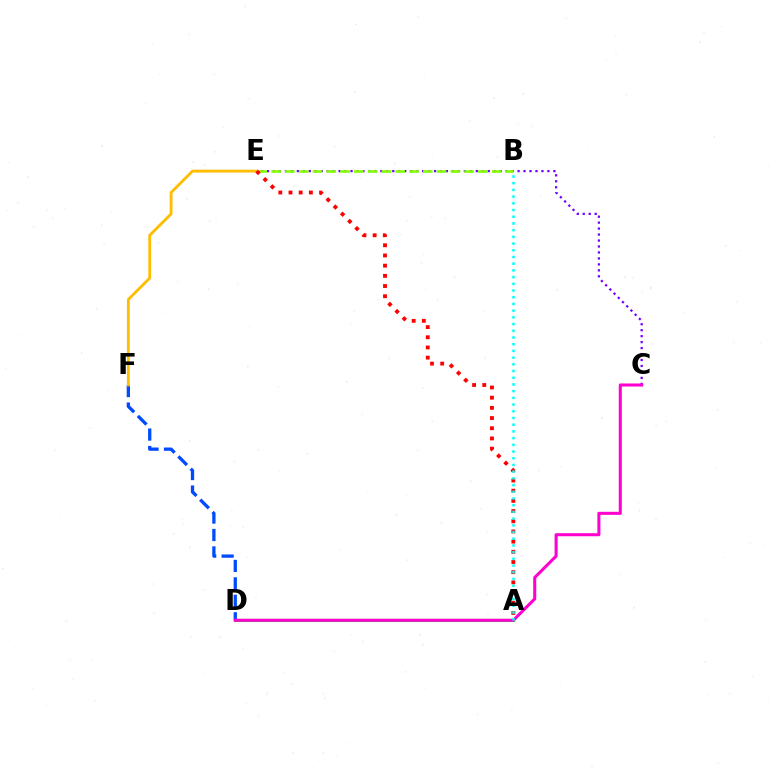{('C', 'E'): [{'color': '#7200ff', 'line_style': 'dotted', 'thickness': 1.62}], ('D', 'F'): [{'color': '#004bff', 'line_style': 'dashed', 'thickness': 2.37}], ('A', 'D'): [{'color': '#00ff39', 'line_style': 'solid', 'thickness': 2.23}], ('C', 'D'): [{'color': '#ff00cf', 'line_style': 'solid', 'thickness': 2.2}], ('B', 'E'): [{'color': '#84ff00', 'line_style': 'dashed', 'thickness': 1.87}], ('E', 'F'): [{'color': '#ffbd00', 'line_style': 'solid', 'thickness': 2.03}], ('A', 'E'): [{'color': '#ff0000', 'line_style': 'dotted', 'thickness': 2.77}], ('A', 'B'): [{'color': '#00fff6', 'line_style': 'dotted', 'thickness': 1.82}]}